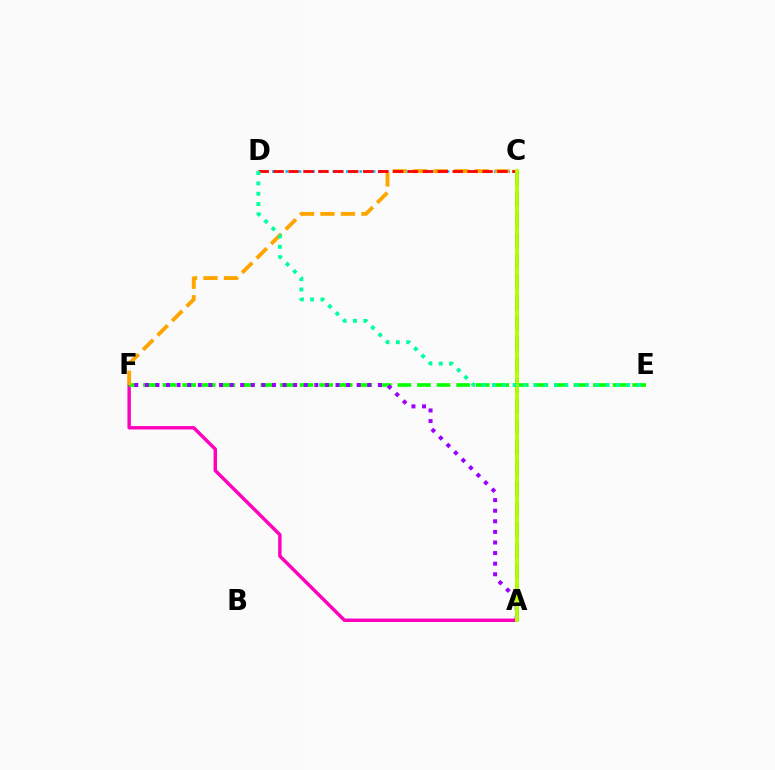{('A', 'C'): [{'color': '#0010ff', 'line_style': 'dashed', 'thickness': 2.81}, {'color': '#b3ff00', 'line_style': 'solid', 'thickness': 2.77}], ('C', 'D'): [{'color': '#00b5ff', 'line_style': 'dotted', 'thickness': 1.83}, {'color': '#ff0000', 'line_style': 'dashed', 'thickness': 2.03}], ('A', 'F'): [{'color': '#ff00bd', 'line_style': 'solid', 'thickness': 2.47}, {'color': '#9b00ff', 'line_style': 'dotted', 'thickness': 2.88}], ('E', 'F'): [{'color': '#08ff00', 'line_style': 'dashed', 'thickness': 2.66}], ('C', 'F'): [{'color': '#ffa500', 'line_style': 'dashed', 'thickness': 2.78}], ('D', 'E'): [{'color': '#00ff9d', 'line_style': 'dotted', 'thickness': 2.81}]}